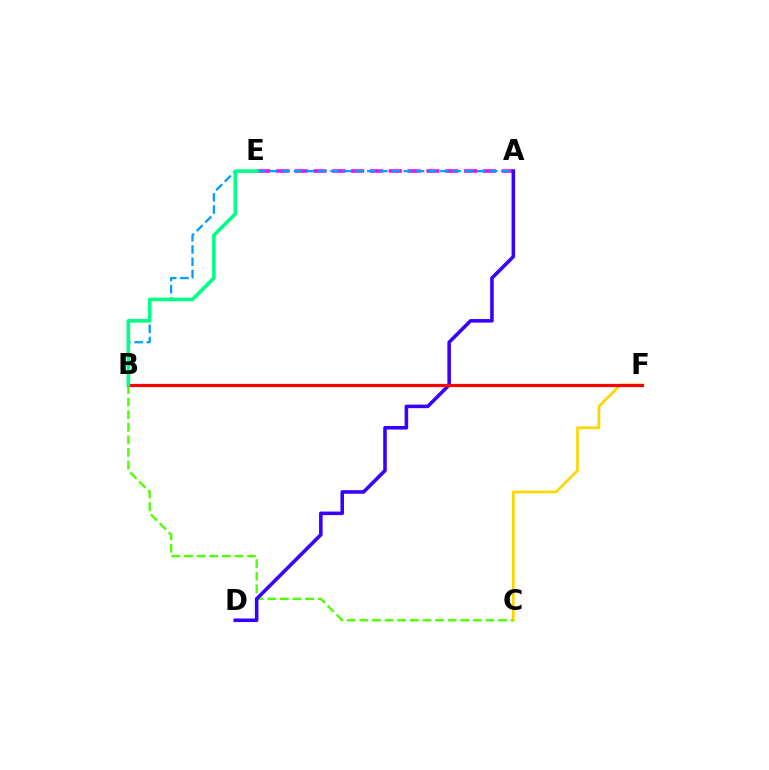{('C', 'F'): [{'color': '#ffd500', 'line_style': 'solid', 'thickness': 1.95}], ('A', 'E'): [{'color': '#ff00ed', 'line_style': 'dashed', 'thickness': 2.56}], ('B', 'C'): [{'color': '#4fff00', 'line_style': 'dashed', 'thickness': 1.71}], ('A', 'D'): [{'color': '#3700ff', 'line_style': 'solid', 'thickness': 2.57}], ('A', 'B'): [{'color': '#009eff', 'line_style': 'dashed', 'thickness': 1.66}], ('B', 'F'): [{'color': '#ff0000', 'line_style': 'solid', 'thickness': 2.3}], ('B', 'E'): [{'color': '#00ff86', 'line_style': 'solid', 'thickness': 2.59}]}